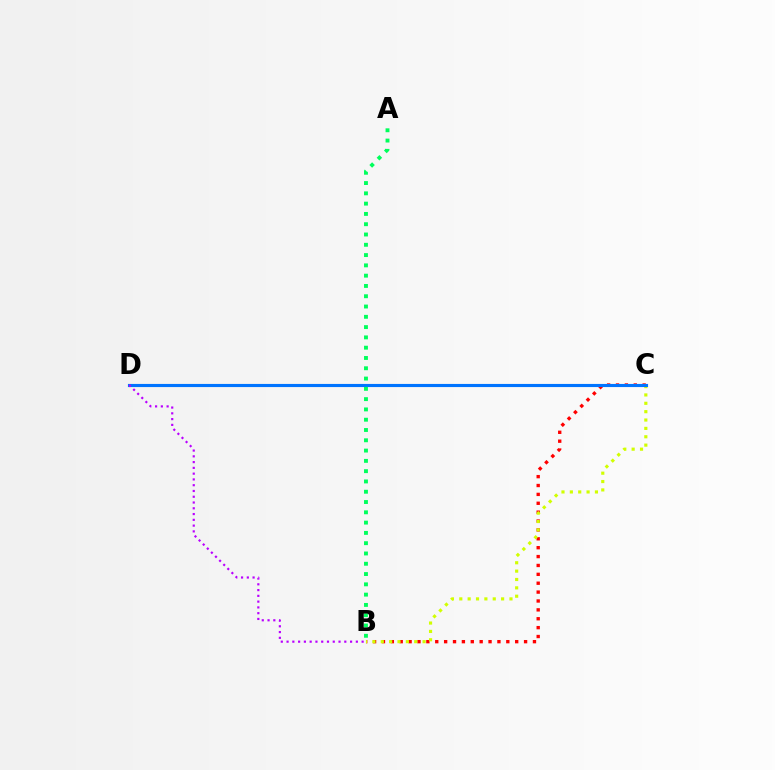{('B', 'C'): [{'color': '#ff0000', 'line_style': 'dotted', 'thickness': 2.41}, {'color': '#d1ff00', 'line_style': 'dotted', 'thickness': 2.27}], ('C', 'D'): [{'color': '#0074ff', 'line_style': 'solid', 'thickness': 2.26}], ('B', 'D'): [{'color': '#b900ff', 'line_style': 'dotted', 'thickness': 1.57}], ('A', 'B'): [{'color': '#00ff5c', 'line_style': 'dotted', 'thickness': 2.8}]}